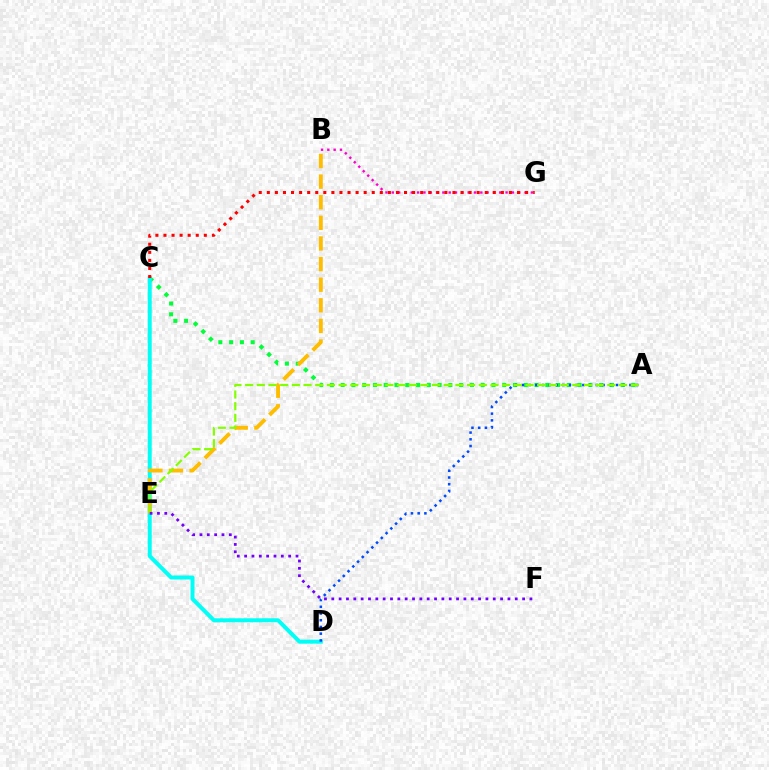{('A', 'C'): [{'color': '#00ff39', 'line_style': 'dotted', 'thickness': 2.93}], ('C', 'D'): [{'color': '#00fff6', 'line_style': 'solid', 'thickness': 2.86}], ('B', 'G'): [{'color': '#ff00cf', 'line_style': 'dotted', 'thickness': 1.72}], ('A', 'D'): [{'color': '#004bff', 'line_style': 'dotted', 'thickness': 1.83}], ('B', 'E'): [{'color': '#ffbd00', 'line_style': 'dashed', 'thickness': 2.8}], ('A', 'E'): [{'color': '#84ff00', 'line_style': 'dashed', 'thickness': 1.59}], ('C', 'G'): [{'color': '#ff0000', 'line_style': 'dotted', 'thickness': 2.19}], ('E', 'F'): [{'color': '#7200ff', 'line_style': 'dotted', 'thickness': 1.99}]}